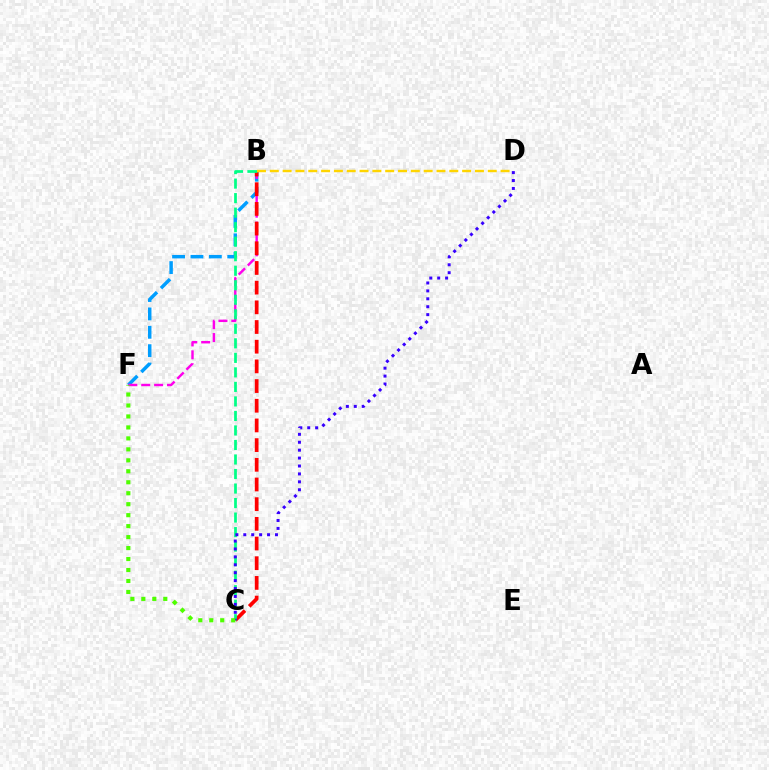{('B', 'F'): [{'color': '#009eff', 'line_style': 'dashed', 'thickness': 2.5}, {'color': '#ff00ed', 'line_style': 'dashed', 'thickness': 1.75}], ('B', 'C'): [{'color': '#ff0000', 'line_style': 'dashed', 'thickness': 2.67}, {'color': '#00ff86', 'line_style': 'dashed', 'thickness': 1.97}], ('C', 'D'): [{'color': '#3700ff', 'line_style': 'dotted', 'thickness': 2.15}], ('C', 'F'): [{'color': '#4fff00', 'line_style': 'dotted', 'thickness': 2.98}], ('B', 'D'): [{'color': '#ffd500', 'line_style': 'dashed', 'thickness': 1.74}]}